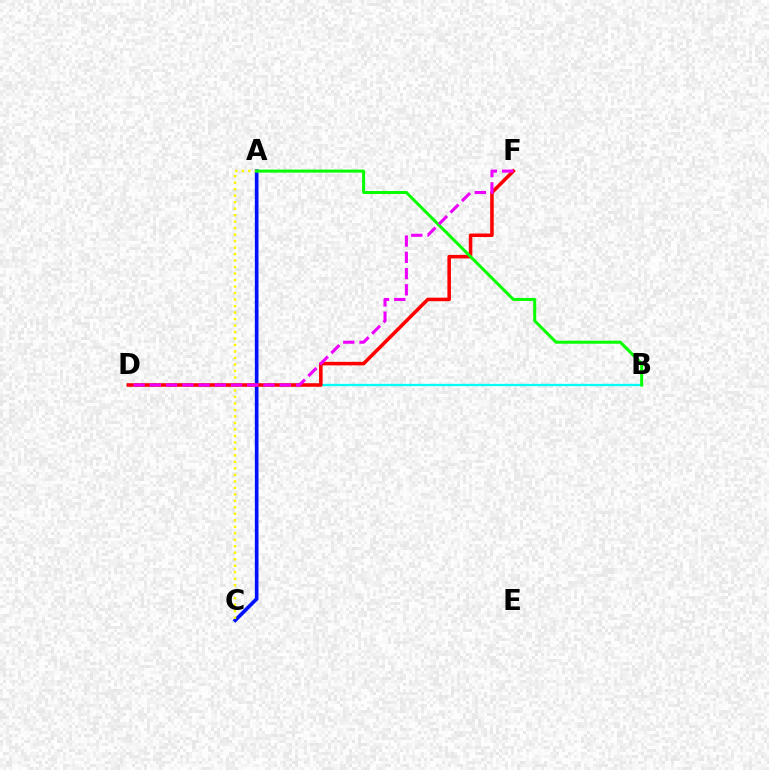{('A', 'C'): [{'color': '#0010ff', 'line_style': 'solid', 'thickness': 2.63}, {'color': '#fcf500', 'line_style': 'dotted', 'thickness': 1.76}], ('B', 'D'): [{'color': '#00fff6', 'line_style': 'solid', 'thickness': 1.67}], ('D', 'F'): [{'color': '#ff0000', 'line_style': 'solid', 'thickness': 2.55}, {'color': '#ee00ff', 'line_style': 'dashed', 'thickness': 2.21}], ('A', 'B'): [{'color': '#08ff00', 'line_style': 'solid', 'thickness': 2.17}]}